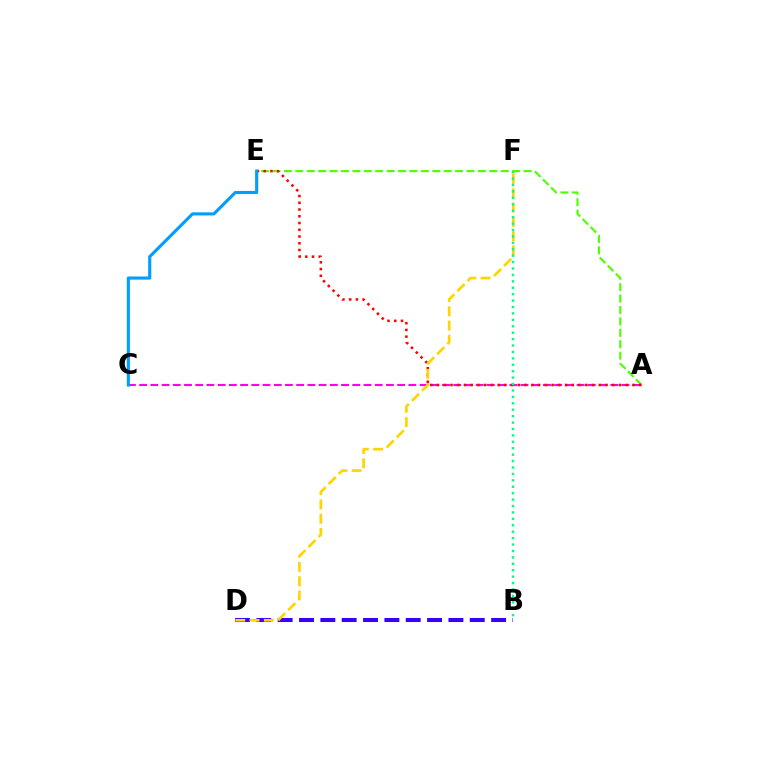{('A', 'E'): [{'color': '#4fff00', 'line_style': 'dashed', 'thickness': 1.55}, {'color': '#ff0000', 'line_style': 'dotted', 'thickness': 1.83}], ('A', 'C'): [{'color': '#ff00ed', 'line_style': 'dashed', 'thickness': 1.52}], ('B', 'D'): [{'color': '#3700ff', 'line_style': 'dashed', 'thickness': 2.9}], ('D', 'F'): [{'color': '#ffd500', 'line_style': 'dashed', 'thickness': 1.94}], ('B', 'F'): [{'color': '#00ff86', 'line_style': 'dotted', 'thickness': 1.74}], ('C', 'E'): [{'color': '#009eff', 'line_style': 'solid', 'thickness': 2.24}]}